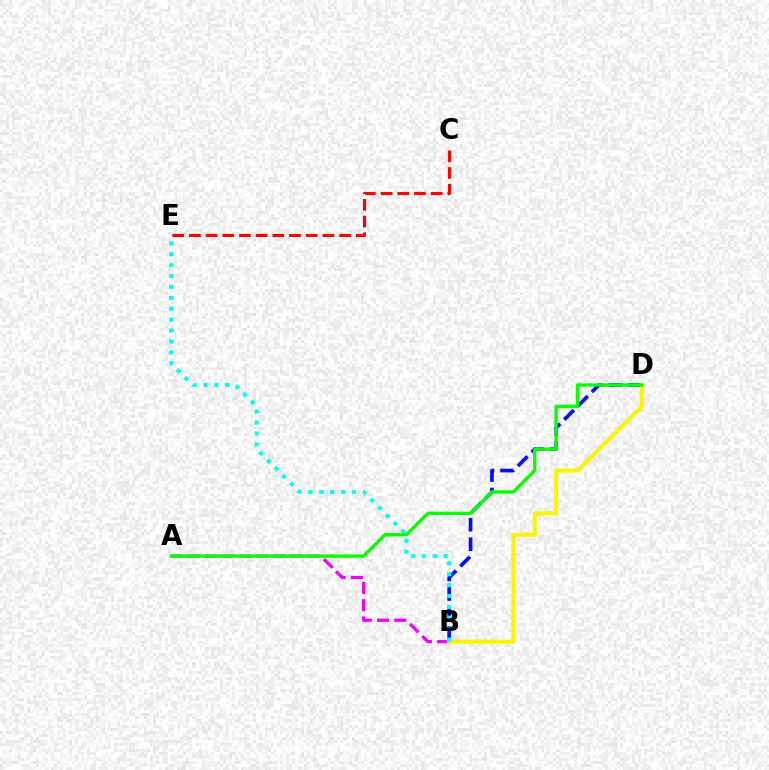{('B', 'D'): [{'color': '#0010ff', 'line_style': 'dashed', 'thickness': 2.65}, {'color': '#fcf500', 'line_style': 'solid', 'thickness': 2.95}], ('A', 'B'): [{'color': '#ee00ff', 'line_style': 'dashed', 'thickness': 2.34}], ('C', 'E'): [{'color': '#ff0000', 'line_style': 'dashed', 'thickness': 2.27}], ('B', 'E'): [{'color': '#00fff6', 'line_style': 'dotted', 'thickness': 2.96}], ('A', 'D'): [{'color': '#08ff00', 'line_style': 'solid', 'thickness': 2.41}]}